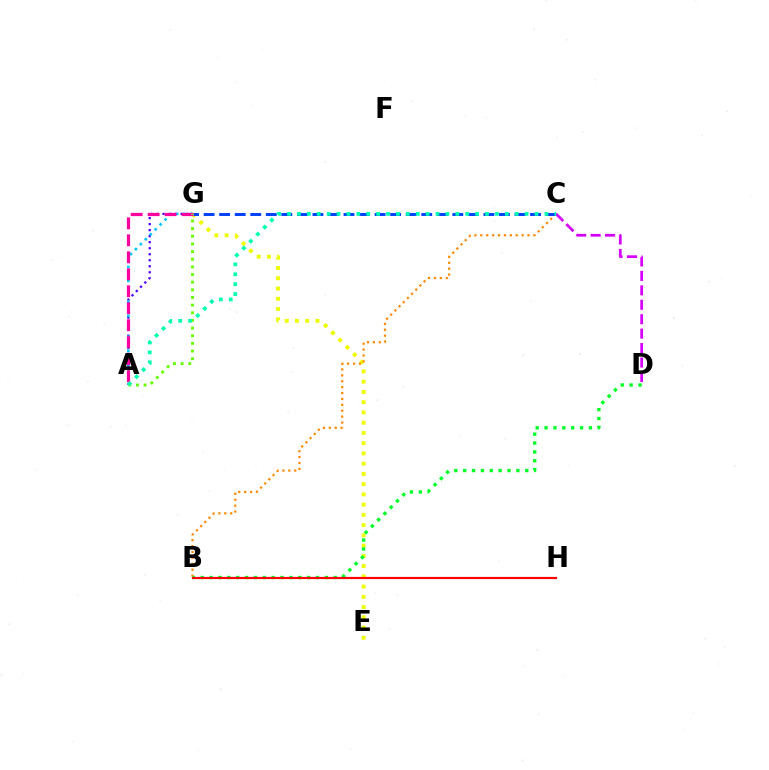{('E', 'G'): [{'color': '#eeff00', 'line_style': 'dotted', 'thickness': 2.78}], ('B', 'C'): [{'color': '#ff8800', 'line_style': 'dotted', 'thickness': 1.6}], ('A', 'G'): [{'color': '#4f00ff', 'line_style': 'dotted', 'thickness': 1.64}, {'color': '#00c7ff', 'line_style': 'dotted', 'thickness': 1.9}, {'color': '#ff00a0', 'line_style': 'dashed', 'thickness': 2.31}, {'color': '#66ff00', 'line_style': 'dotted', 'thickness': 2.08}], ('C', 'G'): [{'color': '#003fff', 'line_style': 'dashed', 'thickness': 2.11}], ('B', 'D'): [{'color': '#00ff27', 'line_style': 'dotted', 'thickness': 2.41}], ('C', 'D'): [{'color': '#d600ff', 'line_style': 'dashed', 'thickness': 1.96}], ('B', 'H'): [{'color': '#ff0000', 'line_style': 'solid', 'thickness': 1.57}], ('A', 'C'): [{'color': '#00ffaf', 'line_style': 'dotted', 'thickness': 2.69}]}